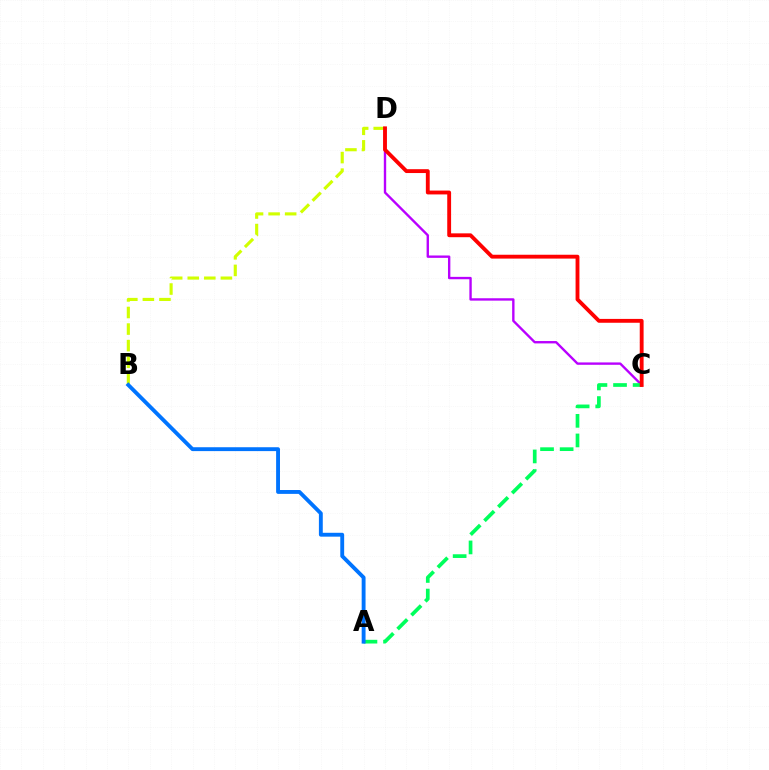{('B', 'D'): [{'color': '#d1ff00', 'line_style': 'dashed', 'thickness': 2.25}], ('C', 'D'): [{'color': '#b900ff', 'line_style': 'solid', 'thickness': 1.71}, {'color': '#ff0000', 'line_style': 'solid', 'thickness': 2.77}], ('A', 'C'): [{'color': '#00ff5c', 'line_style': 'dashed', 'thickness': 2.66}], ('A', 'B'): [{'color': '#0074ff', 'line_style': 'solid', 'thickness': 2.79}]}